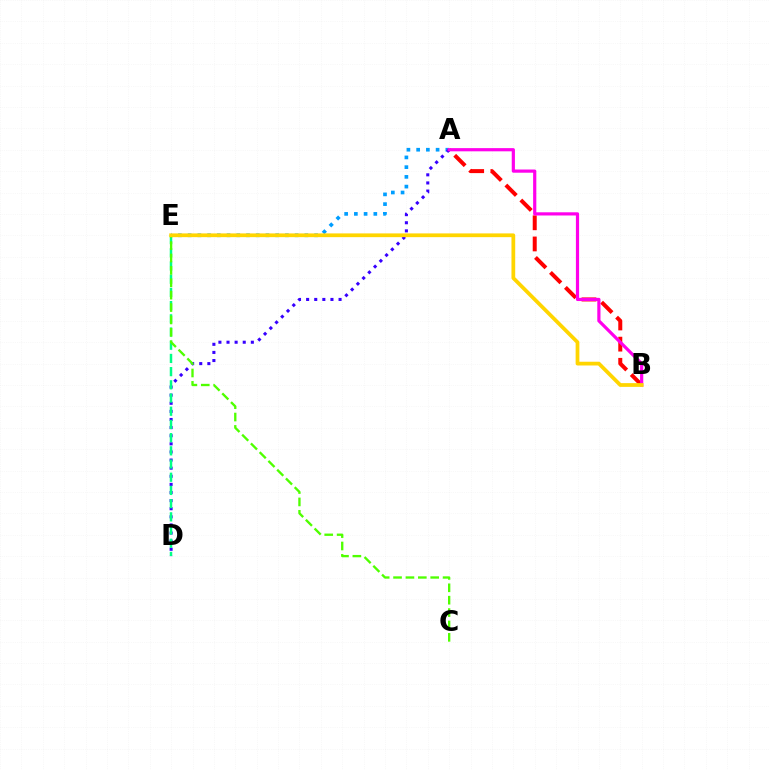{('A', 'B'): [{'color': '#ff0000', 'line_style': 'dashed', 'thickness': 2.88}, {'color': '#ff00ed', 'line_style': 'solid', 'thickness': 2.3}], ('A', 'E'): [{'color': '#009eff', 'line_style': 'dotted', 'thickness': 2.64}], ('A', 'D'): [{'color': '#3700ff', 'line_style': 'dotted', 'thickness': 2.2}], ('D', 'E'): [{'color': '#00ff86', 'line_style': 'dashed', 'thickness': 1.79}], ('C', 'E'): [{'color': '#4fff00', 'line_style': 'dashed', 'thickness': 1.68}], ('B', 'E'): [{'color': '#ffd500', 'line_style': 'solid', 'thickness': 2.7}]}